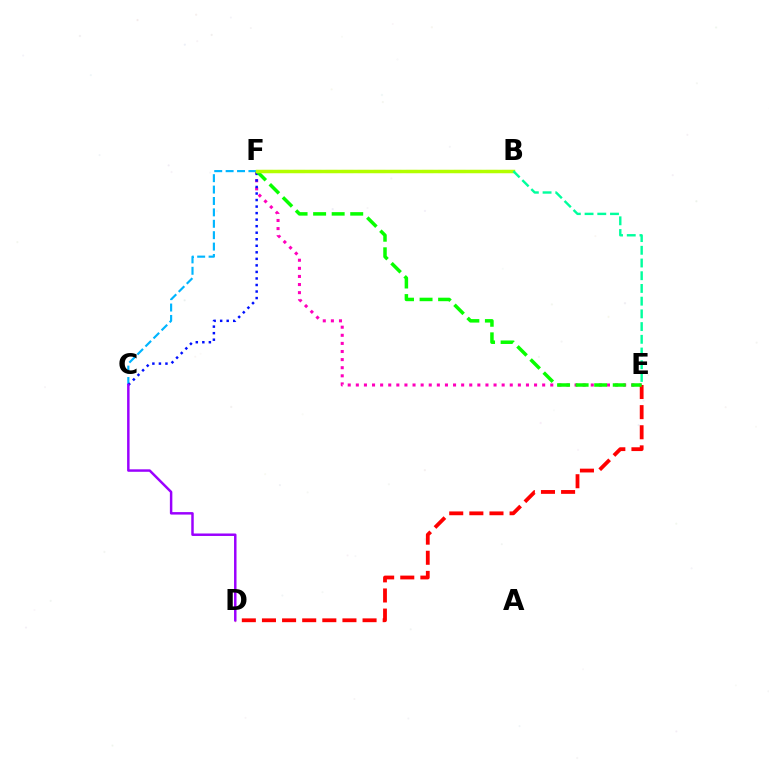{('B', 'F'): [{'color': '#ffa500', 'line_style': 'dashed', 'thickness': 2.18}, {'color': '#b3ff00', 'line_style': 'solid', 'thickness': 2.5}], ('E', 'F'): [{'color': '#ff00bd', 'line_style': 'dotted', 'thickness': 2.2}, {'color': '#08ff00', 'line_style': 'dashed', 'thickness': 2.52}], ('B', 'C'): [{'color': '#00b5ff', 'line_style': 'dashed', 'thickness': 1.55}], ('C', 'F'): [{'color': '#0010ff', 'line_style': 'dotted', 'thickness': 1.78}], ('D', 'E'): [{'color': '#ff0000', 'line_style': 'dashed', 'thickness': 2.73}], ('C', 'D'): [{'color': '#9b00ff', 'line_style': 'solid', 'thickness': 1.78}], ('B', 'E'): [{'color': '#00ff9d', 'line_style': 'dashed', 'thickness': 1.73}]}